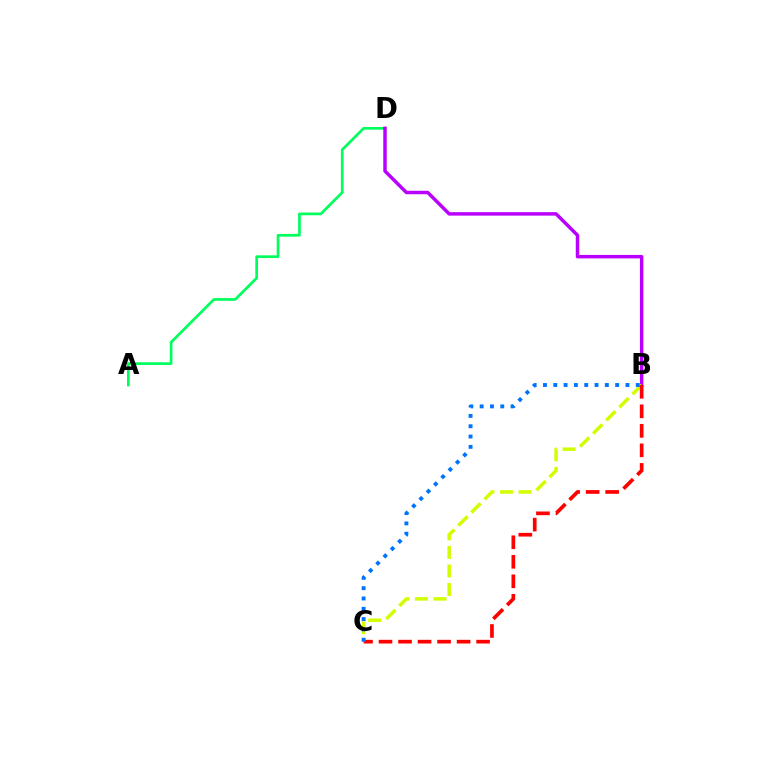{('A', 'D'): [{'color': '#00ff5c', 'line_style': 'solid', 'thickness': 1.95}], ('B', 'D'): [{'color': '#b900ff', 'line_style': 'solid', 'thickness': 2.5}], ('B', 'C'): [{'color': '#d1ff00', 'line_style': 'dashed', 'thickness': 2.52}, {'color': '#ff0000', 'line_style': 'dashed', 'thickness': 2.65}, {'color': '#0074ff', 'line_style': 'dotted', 'thickness': 2.8}]}